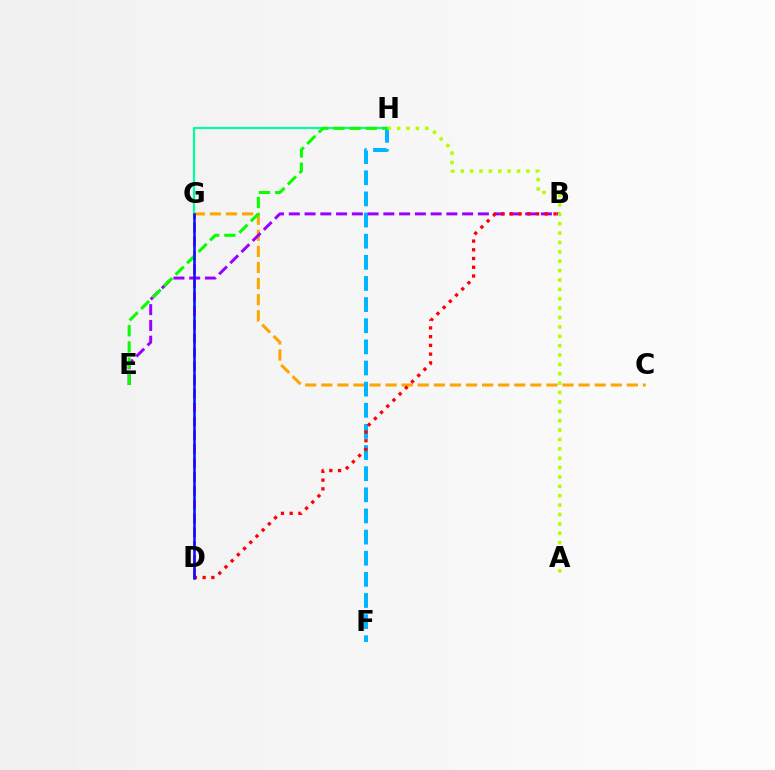{('C', 'G'): [{'color': '#ffa500', 'line_style': 'dashed', 'thickness': 2.18}], ('F', 'H'): [{'color': '#00b5ff', 'line_style': 'dashed', 'thickness': 2.87}], ('B', 'E'): [{'color': '#9b00ff', 'line_style': 'dashed', 'thickness': 2.14}], ('A', 'H'): [{'color': '#b3ff00', 'line_style': 'dotted', 'thickness': 2.55}], ('D', 'G'): [{'color': '#ff00bd', 'line_style': 'dashed', 'thickness': 1.88}, {'color': '#0010ff', 'line_style': 'solid', 'thickness': 1.81}], ('G', 'H'): [{'color': '#00ff9d', 'line_style': 'solid', 'thickness': 1.56}], ('E', 'H'): [{'color': '#08ff00', 'line_style': 'dashed', 'thickness': 2.2}], ('B', 'D'): [{'color': '#ff0000', 'line_style': 'dotted', 'thickness': 2.37}]}